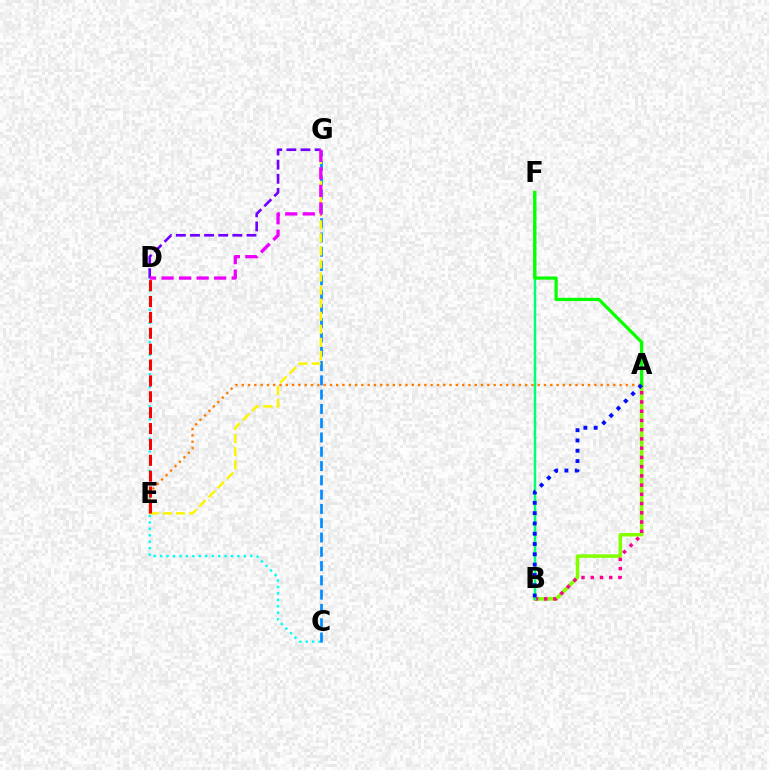{('C', 'D'): [{'color': '#00fff6', 'line_style': 'dotted', 'thickness': 1.75}], ('C', 'G'): [{'color': '#008cff', 'line_style': 'dashed', 'thickness': 1.94}], ('A', 'B'): [{'color': '#84ff00', 'line_style': 'solid', 'thickness': 2.56}, {'color': '#ff0094', 'line_style': 'dotted', 'thickness': 2.51}, {'color': '#0010ff', 'line_style': 'dotted', 'thickness': 2.8}], ('A', 'E'): [{'color': '#ff7c00', 'line_style': 'dotted', 'thickness': 1.71}], ('D', 'G'): [{'color': '#7200ff', 'line_style': 'dashed', 'thickness': 1.92}, {'color': '#ee00ff', 'line_style': 'dashed', 'thickness': 2.38}], ('B', 'F'): [{'color': '#00ff74', 'line_style': 'solid', 'thickness': 1.78}], ('A', 'F'): [{'color': '#08ff00', 'line_style': 'solid', 'thickness': 2.33}], ('E', 'G'): [{'color': '#fcf500', 'line_style': 'dashed', 'thickness': 1.77}], ('D', 'E'): [{'color': '#ff0000', 'line_style': 'dashed', 'thickness': 2.16}]}